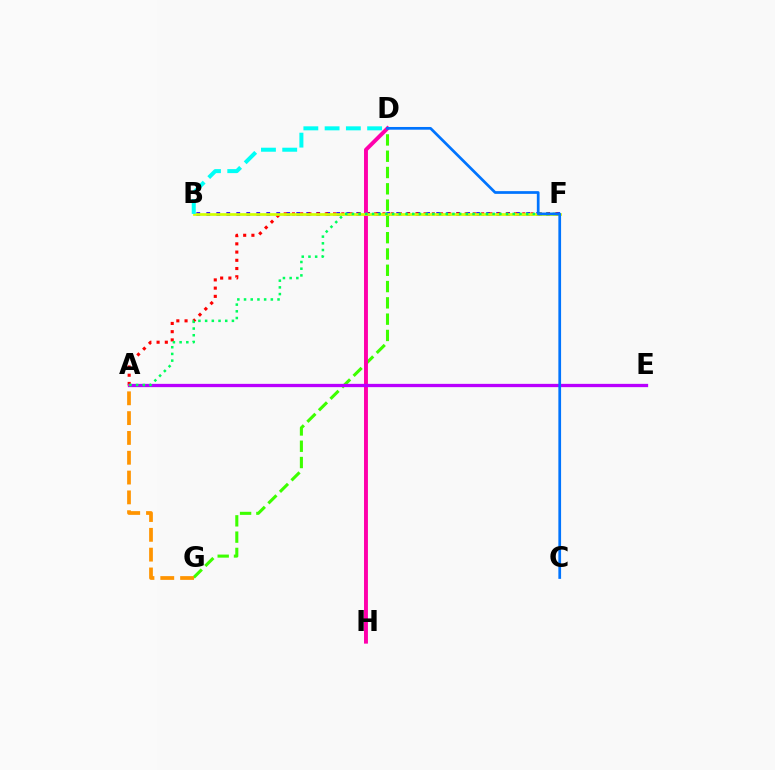{('B', 'F'): [{'color': '#2500ff', 'line_style': 'dotted', 'thickness': 2.72}, {'color': '#d1ff00', 'line_style': 'solid', 'thickness': 1.95}], ('D', 'G'): [{'color': '#3dff00', 'line_style': 'dashed', 'thickness': 2.21}], ('A', 'F'): [{'color': '#ff0000', 'line_style': 'dotted', 'thickness': 2.23}, {'color': '#00ff5c', 'line_style': 'dotted', 'thickness': 1.82}], ('D', 'H'): [{'color': '#ff00ac', 'line_style': 'solid', 'thickness': 2.82}], ('B', 'D'): [{'color': '#00fff6', 'line_style': 'dashed', 'thickness': 2.89}], ('A', 'E'): [{'color': '#b900ff', 'line_style': 'solid', 'thickness': 2.36}], ('A', 'G'): [{'color': '#ff9400', 'line_style': 'dashed', 'thickness': 2.69}], ('C', 'D'): [{'color': '#0074ff', 'line_style': 'solid', 'thickness': 1.96}]}